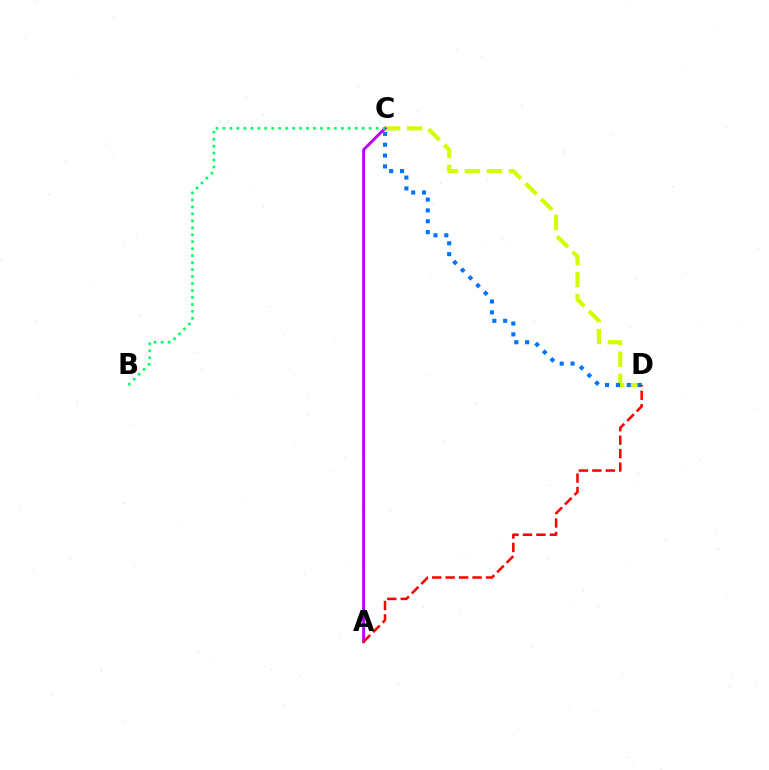{('C', 'D'): [{'color': '#d1ff00', 'line_style': 'dashed', 'thickness': 2.99}, {'color': '#0074ff', 'line_style': 'dotted', 'thickness': 2.95}], ('A', 'C'): [{'color': '#b900ff', 'line_style': 'solid', 'thickness': 2.1}], ('B', 'C'): [{'color': '#00ff5c', 'line_style': 'dotted', 'thickness': 1.89}], ('A', 'D'): [{'color': '#ff0000', 'line_style': 'dashed', 'thickness': 1.83}]}